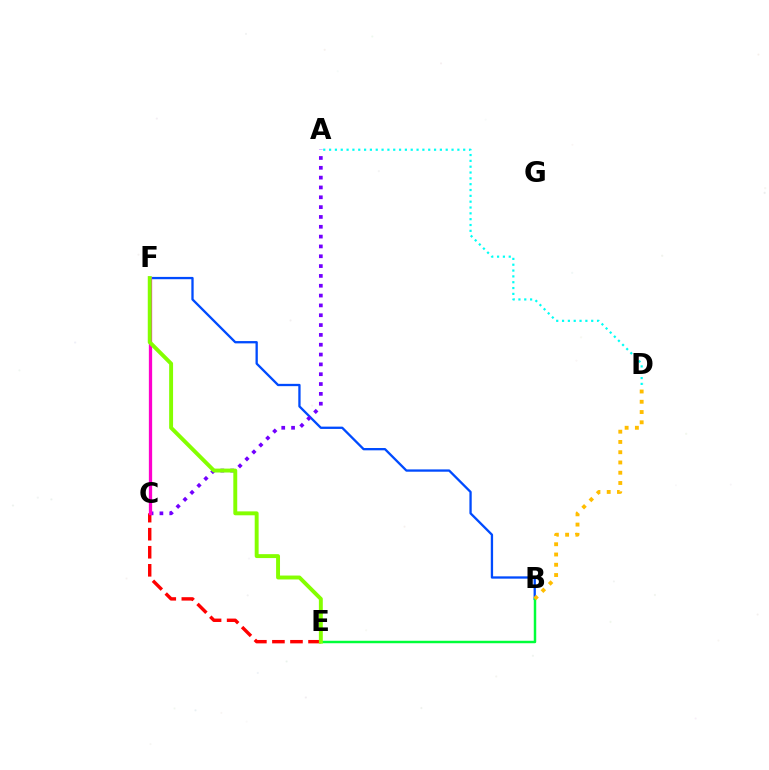{('A', 'D'): [{'color': '#00fff6', 'line_style': 'dotted', 'thickness': 1.58}], ('B', 'F'): [{'color': '#004bff', 'line_style': 'solid', 'thickness': 1.66}], ('C', 'E'): [{'color': '#ff0000', 'line_style': 'dashed', 'thickness': 2.45}], ('B', 'E'): [{'color': '#00ff39', 'line_style': 'solid', 'thickness': 1.78}], ('A', 'C'): [{'color': '#7200ff', 'line_style': 'dotted', 'thickness': 2.67}], ('C', 'F'): [{'color': '#ff00cf', 'line_style': 'solid', 'thickness': 2.36}], ('E', 'F'): [{'color': '#84ff00', 'line_style': 'solid', 'thickness': 2.82}], ('B', 'D'): [{'color': '#ffbd00', 'line_style': 'dotted', 'thickness': 2.79}]}